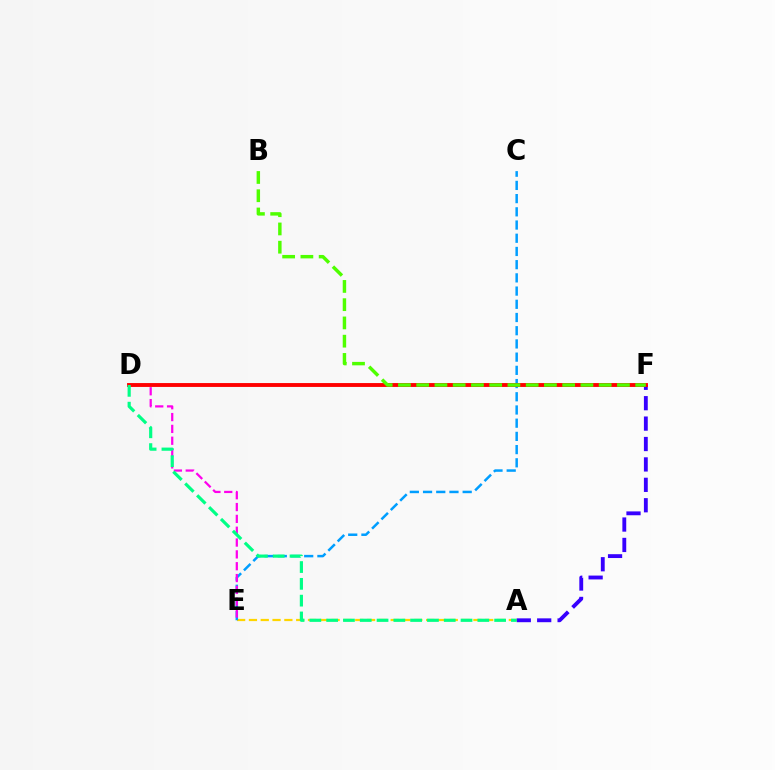{('A', 'E'): [{'color': '#ffd500', 'line_style': 'dashed', 'thickness': 1.6}], ('A', 'F'): [{'color': '#3700ff', 'line_style': 'dashed', 'thickness': 2.77}], ('C', 'E'): [{'color': '#009eff', 'line_style': 'dashed', 'thickness': 1.79}], ('D', 'E'): [{'color': '#ff00ed', 'line_style': 'dashed', 'thickness': 1.61}], ('D', 'F'): [{'color': '#ff0000', 'line_style': 'solid', 'thickness': 2.79}], ('A', 'D'): [{'color': '#00ff86', 'line_style': 'dashed', 'thickness': 2.28}], ('B', 'F'): [{'color': '#4fff00', 'line_style': 'dashed', 'thickness': 2.48}]}